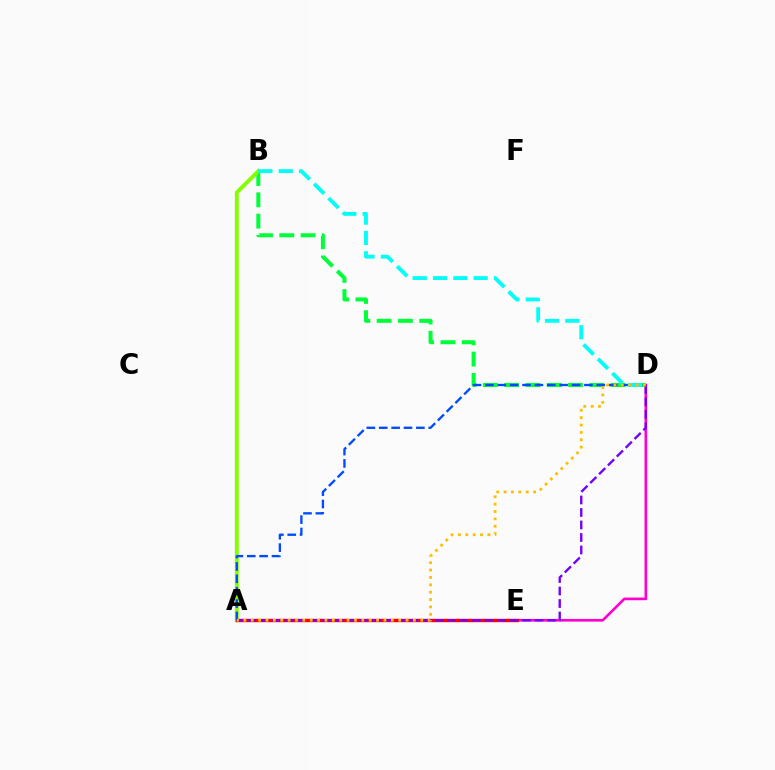{('D', 'E'): [{'color': '#ff00cf', 'line_style': 'solid', 'thickness': 1.91}], ('B', 'D'): [{'color': '#00ff39', 'line_style': 'dashed', 'thickness': 2.89}, {'color': '#00fff6', 'line_style': 'dashed', 'thickness': 2.76}], ('A', 'B'): [{'color': '#84ff00', 'line_style': 'solid', 'thickness': 2.81}], ('A', 'E'): [{'color': '#ff0000', 'line_style': 'solid', 'thickness': 2.43}], ('A', 'D'): [{'color': '#7200ff', 'line_style': 'dashed', 'thickness': 1.7}, {'color': '#004bff', 'line_style': 'dashed', 'thickness': 1.68}, {'color': '#ffbd00', 'line_style': 'dotted', 'thickness': 2.0}]}